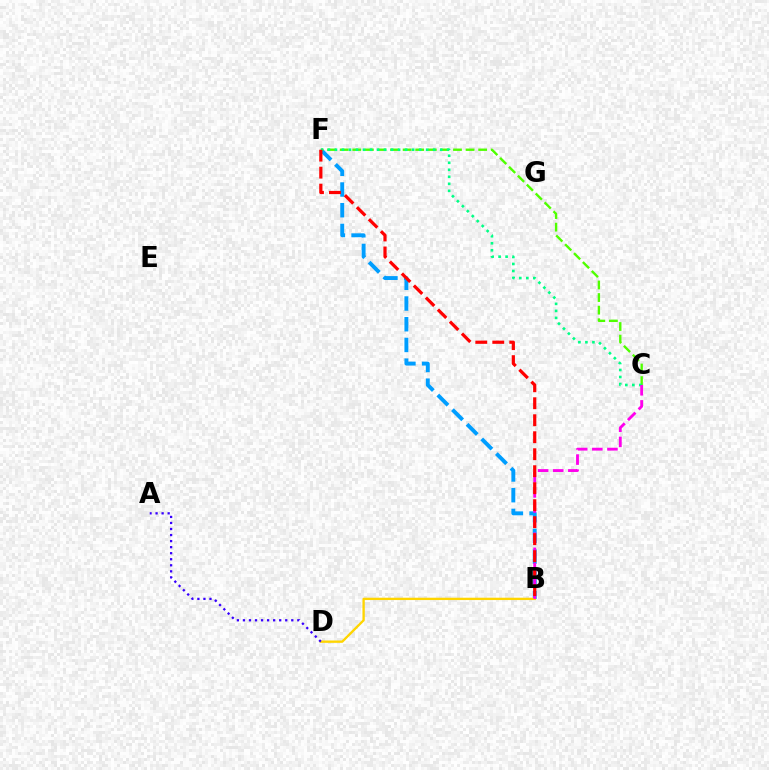{('B', 'F'): [{'color': '#009eff', 'line_style': 'dashed', 'thickness': 2.81}, {'color': '#ff0000', 'line_style': 'dashed', 'thickness': 2.31}], ('C', 'F'): [{'color': '#4fff00', 'line_style': 'dashed', 'thickness': 1.71}, {'color': '#00ff86', 'line_style': 'dotted', 'thickness': 1.91}], ('B', 'D'): [{'color': '#ffd500', 'line_style': 'solid', 'thickness': 1.68}], ('A', 'D'): [{'color': '#3700ff', 'line_style': 'dotted', 'thickness': 1.64}], ('B', 'C'): [{'color': '#ff00ed', 'line_style': 'dashed', 'thickness': 2.05}]}